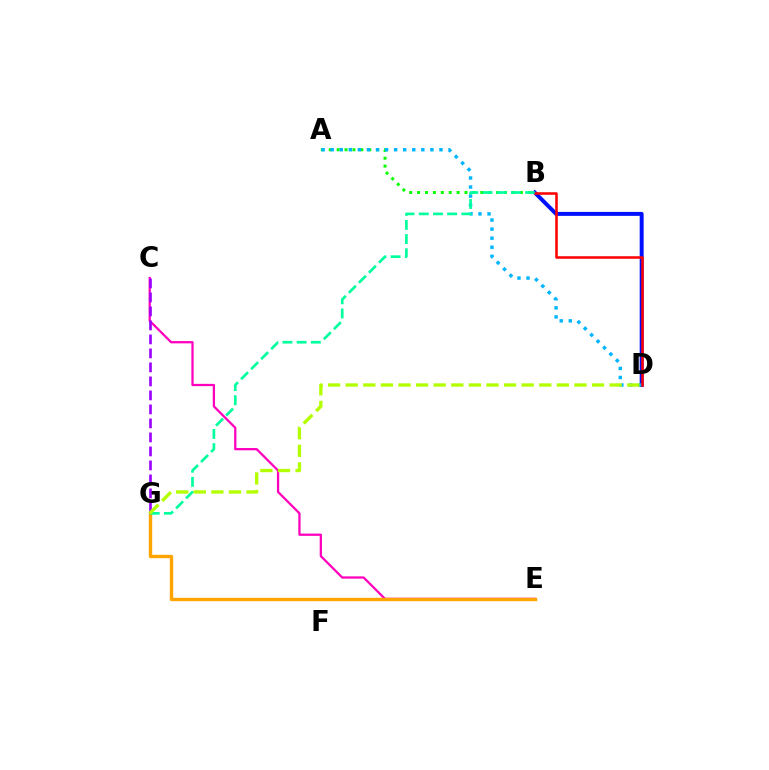{('C', 'E'): [{'color': '#ff00bd', 'line_style': 'solid', 'thickness': 1.63}], ('B', 'D'): [{'color': '#0010ff', 'line_style': 'solid', 'thickness': 2.85}, {'color': '#ff0000', 'line_style': 'solid', 'thickness': 1.82}], ('C', 'G'): [{'color': '#9b00ff', 'line_style': 'dashed', 'thickness': 1.9}], ('A', 'B'): [{'color': '#08ff00', 'line_style': 'dotted', 'thickness': 2.15}], ('A', 'D'): [{'color': '#00b5ff', 'line_style': 'dotted', 'thickness': 2.46}], ('E', 'G'): [{'color': '#ffa500', 'line_style': 'solid', 'thickness': 2.44}], ('B', 'G'): [{'color': '#00ff9d', 'line_style': 'dashed', 'thickness': 1.93}], ('D', 'G'): [{'color': '#b3ff00', 'line_style': 'dashed', 'thickness': 2.39}]}